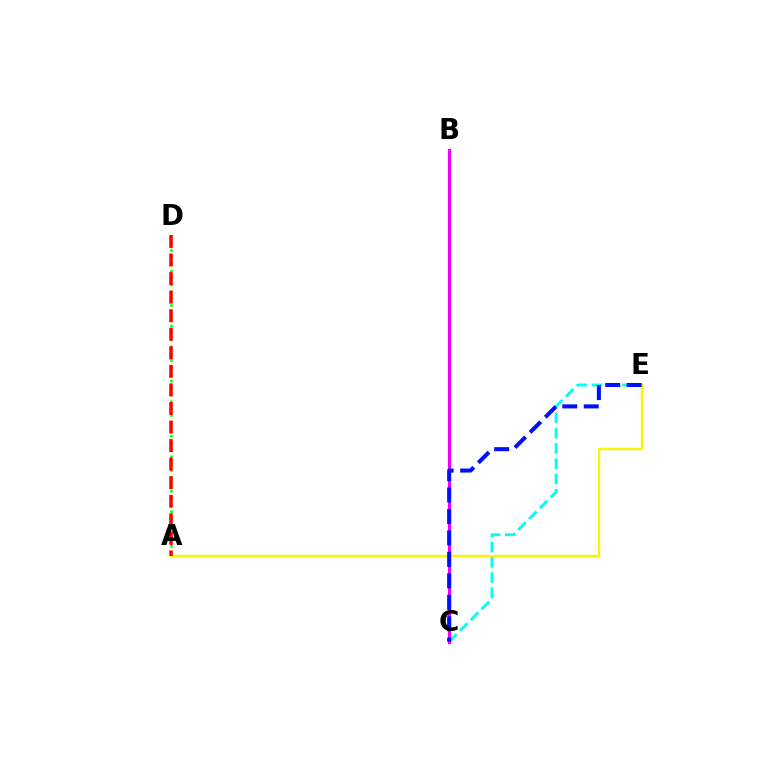{('C', 'E'): [{'color': '#00fff6', 'line_style': 'dashed', 'thickness': 2.08}, {'color': '#0010ff', 'line_style': 'dashed', 'thickness': 2.91}], ('B', 'C'): [{'color': '#ee00ff', 'line_style': 'solid', 'thickness': 2.25}], ('A', 'E'): [{'color': '#fcf500', 'line_style': 'solid', 'thickness': 1.7}], ('A', 'D'): [{'color': '#08ff00', 'line_style': 'dotted', 'thickness': 1.87}, {'color': '#ff0000', 'line_style': 'dashed', 'thickness': 2.52}]}